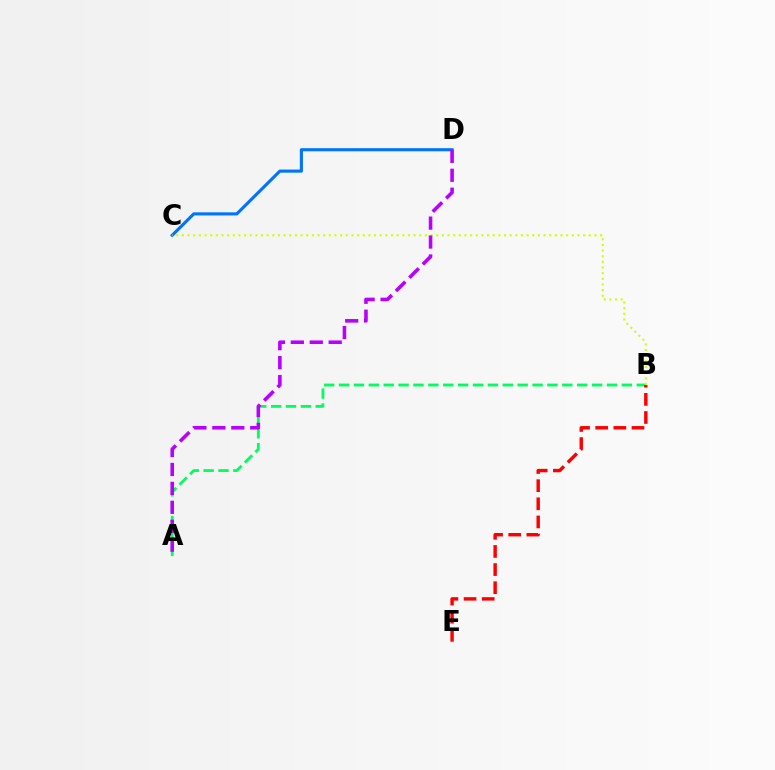{('A', 'B'): [{'color': '#00ff5c', 'line_style': 'dashed', 'thickness': 2.02}], ('B', 'E'): [{'color': '#ff0000', 'line_style': 'dashed', 'thickness': 2.46}], ('C', 'D'): [{'color': '#0074ff', 'line_style': 'solid', 'thickness': 2.24}], ('B', 'C'): [{'color': '#d1ff00', 'line_style': 'dotted', 'thickness': 1.54}], ('A', 'D'): [{'color': '#b900ff', 'line_style': 'dashed', 'thickness': 2.57}]}